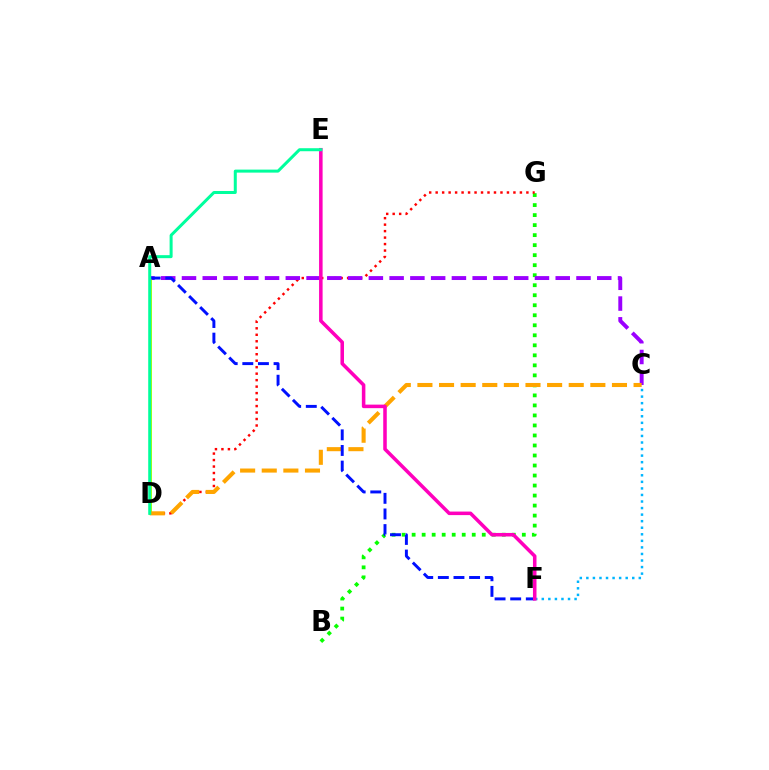{('B', 'G'): [{'color': '#08ff00', 'line_style': 'dotted', 'thickness': 2.72}], ('D', 'G'): [{'color': '#ff0000', 'line_style': 'dotted', 'thickness': 1.76}], ('A', 'C'): [{'color': '#9b00ff', 'line_style': 'dashed', 'thickness': 2.82}], ('A', 'D'): [{'color': '#b3ff00', 'line_style': 'solid', 'thickness': 2.16}], ('C', 'D'): [{'color': '#ffa500', 'line_style': 'dashed', 'thickness': 2.94}], ('C', 'F'): [{'color': '#00b5ff', 'line_style': 'dotted', 'thickness': 1.78}], ('A', 'F'): [{'color': '#0010ff', 'line_style': 'dashed', 'thickness': 2.12}], ('E', 'F'): [{'color': '#ff00bd', 'line_style': 'solid', 'thickness': 2.55}], ('D', 'E'): [{'color': '#00ff9d', 'line_style': 'solid', 'thickness': 2.17}]}